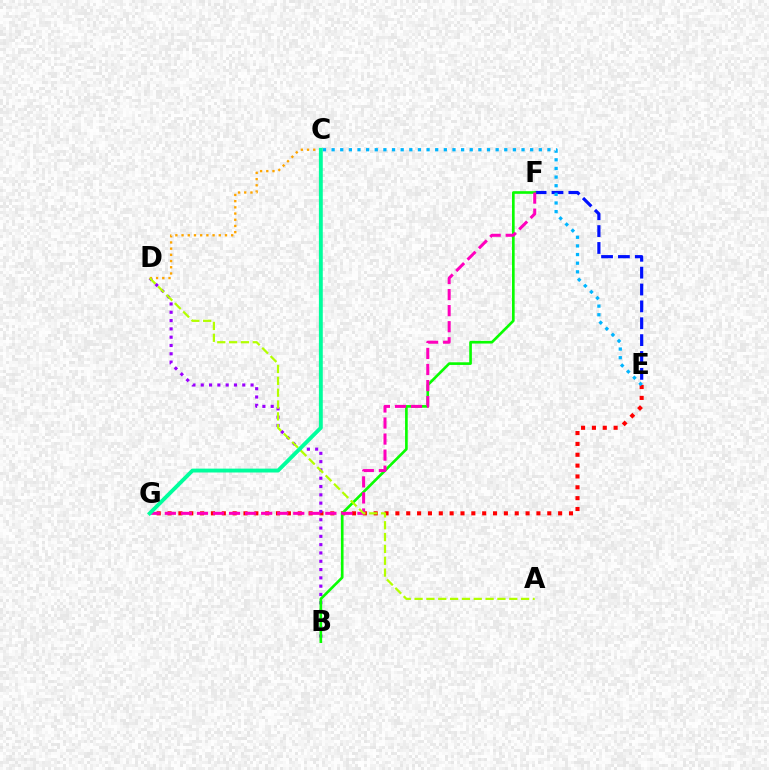{('E', 'F'): [{'color': '#0010ff', 'line_style': 'dashed', 'thickness': 2.29}], ('E', 'G'): [{'color': '#ff0000', 'line_style': 'dotted', 'thickness': 2.95}], ('B', 'D'): [{'color': '#9b00ff', 'line_style': 'dotted', 'thickness': 2.26}], ('C', 'D'): [{'color': '#ffa500', 'line_style': 'dotted', 'thickness': 1.69}], ('B', 'F'): [{'color': '#08ff00', 'line_style': 'solid', 'thickness': 1.9}], ('F', 'G'): [{'color': '#ff00bd', 'line_style': 'dashed', 'thickness': 2.18}], ('C', 'E'): [{'color': '#00b5ff', 'line_style': 'dotted', 'thickness': 2.35}], ('A', 'D'): [{'color': '#b3ff00', 'line_style': 'dashed', 'thickness': 1.61}], ('C', 'G'): [{'color': '#00ff9d', 'line_style': 'solid', 'thickness': 2.79}]}